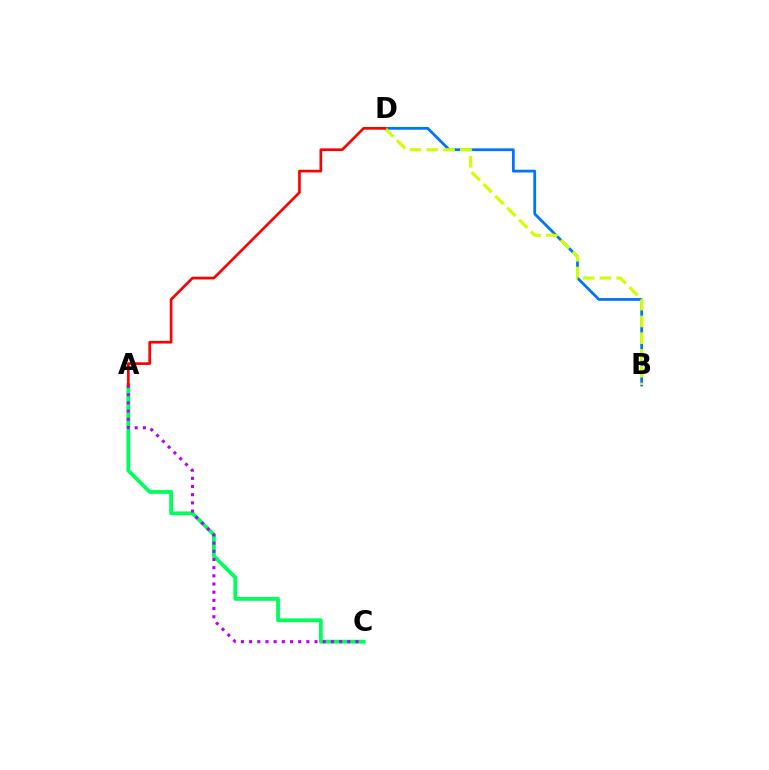{('B', 'D'): [{'color': '#0074ff', 'line_style': 'solid', 'thickness': 2.01}, {'color': '#d1ff00', 'line_style': 'dashed', 'thickness': 2.28}], ('A', 'C'): [{'color': '#00ff5c', 'line_style': 'solid', 'thickness': 2.75}, {'color': '#b900ff', 'line_style': 'dotted', 'thickness': 2.22}], ('A', 'D'): [{'color': '#ff0000', 'line_style': 'solid', 'thickness': 1.94}]}